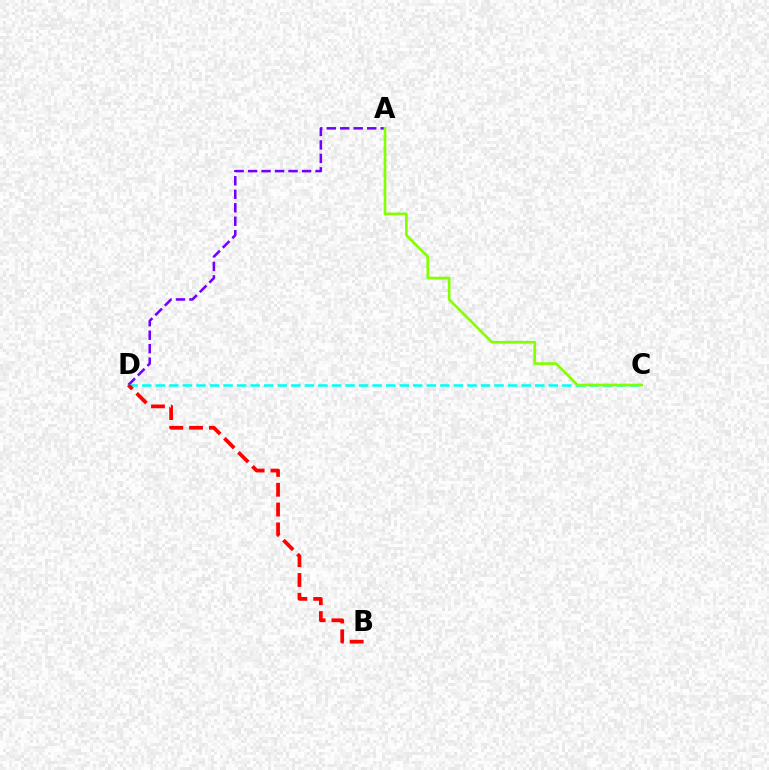{('A', 'D'): [{'color': '#7200ff', 'line_style': 'dashed', 'thickness': 1.83}], ('C', 'D'): [{'color': '#00fff6', 'line_style': 'dashed', 'thickness': 1.84}], ('B', 'D'): [{'color': '#ff0000', 'line_style': 'dashed', 'thickness': 2.69}], ('A', 'C'): [{'color': '#84ff00', 'line_style': 'solid', 'thickness': 1.93}]}